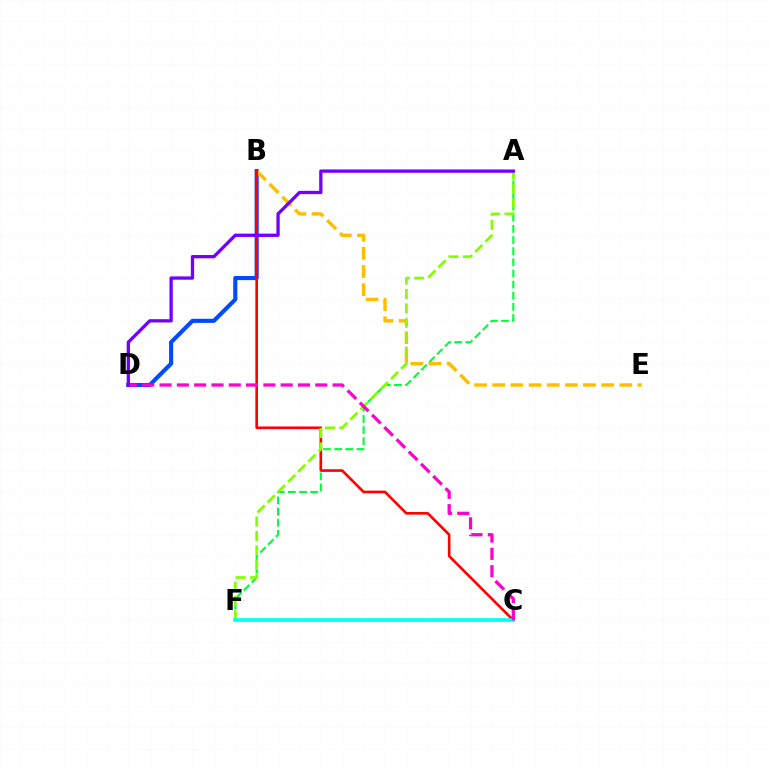{('B', 'D'): [{'color': '#004bff', 'line_style': 'solid', 'thickness': 2.97}], ('A', 'F'): [{'color': '#00ff39', 'line_style': 'dashed', 'thickness': 1.51}, {'color': '#84ff00', 'line_style': 'dashed', 'thickness': 1.95}], ('B', 'E'): [{'color': '#ffbd00', 'line_style': 'dashed', 'thickness': 2.47}], ('B', 'C'): [{'color': '#ff0000', 'line_style': 'solid', 'thickness': 1.89}], ('C', 'F'): [{'color': '#00fff6', 'line_style': 'solid', 'thickness': 2.6}], ('C', 'D'): [{'color': '#ff00cf', 'line_style': 'dashed', 'thickness': 2.35}], ('A', 'D'): [{'color': '#7200ff', 'line_style': 'solid', 'thickness': 2.38}]}